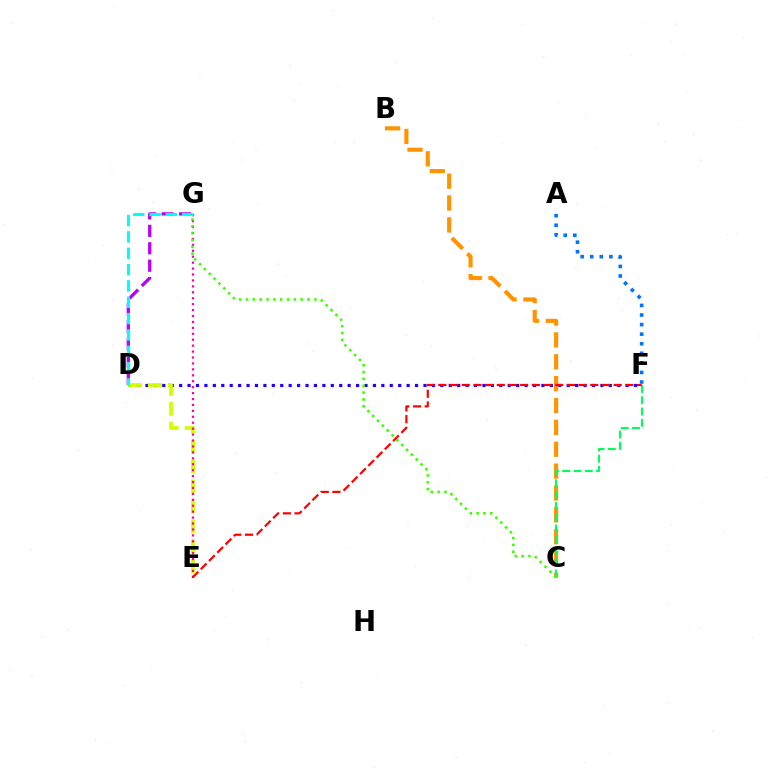{('D', 'F'): [{'color': '#2500ff', 'line_style': 'dotted', 'thickness': 2.29}], ('B', 'C'): [{'color': '#ff9400', 'line_style': 'dashed', 'thickness': 2.97}], ('D', 'G'): [{'color': '#b900ff', 'line_style': 'dashed', 'thickness': 2.37}, {'color': '#00fff6', 'line_style': 'dashed', 'thickness': 2.22}], ('D', 'E'): [{'color': '#d1ff00', 'line_style': 'dashed', 'thickness': 2.71}], ('A', 'F'): [{'color': '#0074ff', 'line_style': 'dotted', 'thickness': 2.6}], ('E', 'G'): [{'color': '#ff00ac', 'line_style': 'dotted', 'thickness': 1.61}], ('C', 'F'): [{'color': '#00ff5c', 'line_style': 'dashed', 'thickness': 1.53}], ('E', 'F'): [{'color': '#ff0000', 'line_style': 'dashed', 'thickness': 1.59}], ('C', 'G'): [{'color': '#3dff00', 'line_style': 'dotted', 'thickness': 1.86}]}